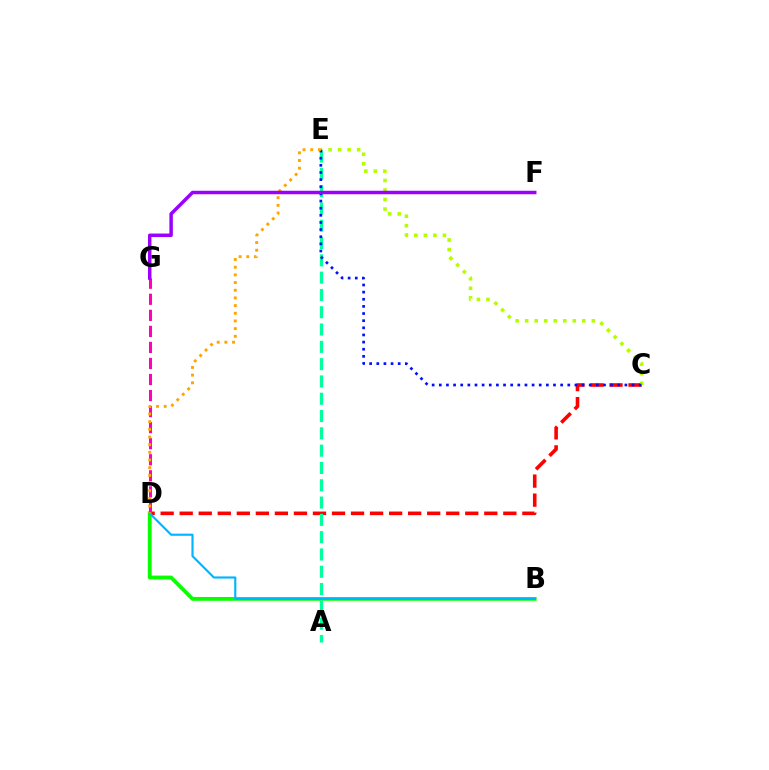{('C', 'D'): [{'color': '#ff0000', 'line_style': 'dashed', 'thickness': 2.59}], ('B', 'D'): [{'color': '#08ff00', 'line_style': 'solid', 'thickness': 2.74}, {'color': '#00b5ff', 'line_style': 'solid', 'thickness': 1.54}], ('D', 'G'): [{'color': '#ff00bd', 'line_style': 'dashed', 'thickness': 2.18}], ('C', 'E'): [{'color': '#b3ff00', 'line_style': 'dotted', 'thickness': 2.59}, {'color': '#0010ff', 'line_style': 'dotted', 'thickness': 1.94}], ('A', 'E'): [{'color': '#00ff9d', 'line_style': 'dashed', 'thickness': 2.35}], ('D', 'E'): [{'color': '#ffa500', 'line_style': 'dotted', 'thickness': 2.09}], ('F', 'G'): [{'color': '#9b00ff', 'line_style': 'solid', 'thickness': 2.51}]}